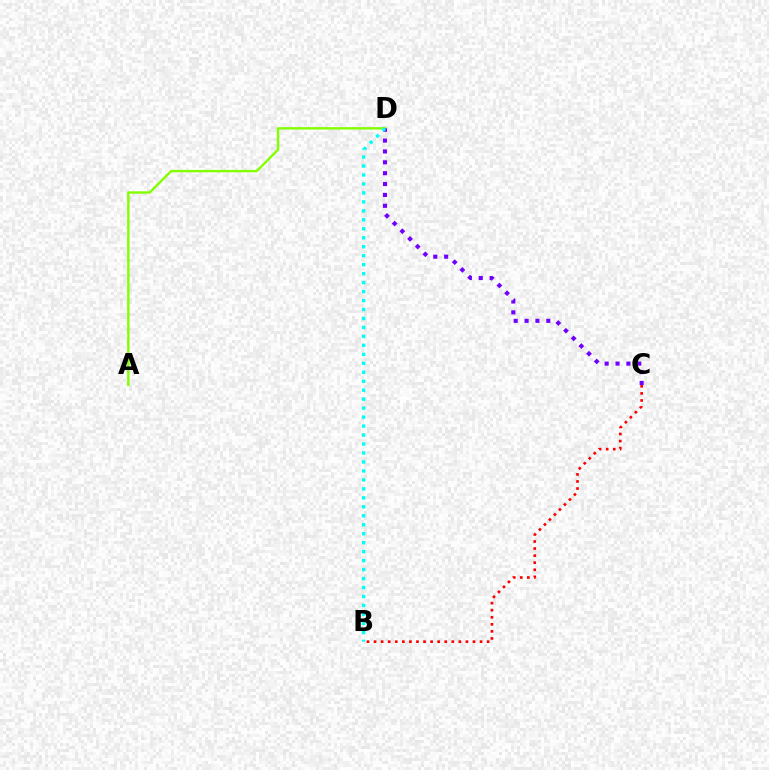{('A', 'D'): [{'color': '#84ff00', 'line_style': 'solid', 'thickness': 1.73}], ('C', 'D'): [{'color': '#7200ff', 'line_style': 'dotted', 'thickness': 2.95}], ('B', 'C'): [{'color': '#ff0000', 'line_style': 'dotted', 'thickness': 1.92}], ('B', 'D'): [{'color': '#00fff6', 'line_style': 'dotted', 'thickness': 2.44}]}